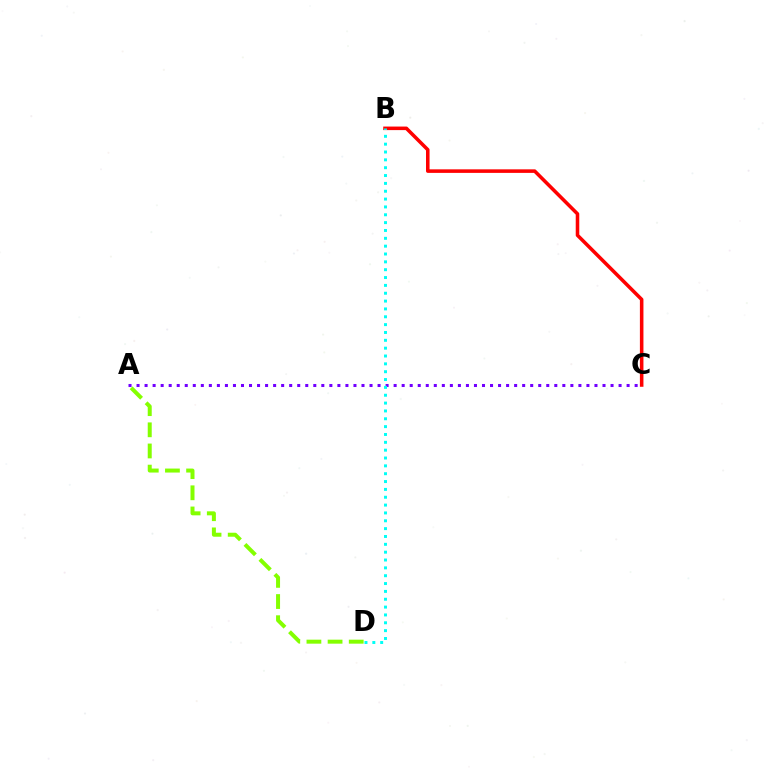{('A', 'C'): [{'color': '#7200ff', 'line_style': 'dotted', 'thickness': 2.18}], ('A', 'D'): [{'color': '#84ff00', 'line_style': 'dashed', 'thickness': 2.87}], ('B', 'C'): [{'color': '#ff0000', 'line_style': 'solid', 'thickness': 2.55}], ('B', 'D'): [{'color': '#00fff6', 'line_style': 'dotted', 'thickness': 2.13}]}